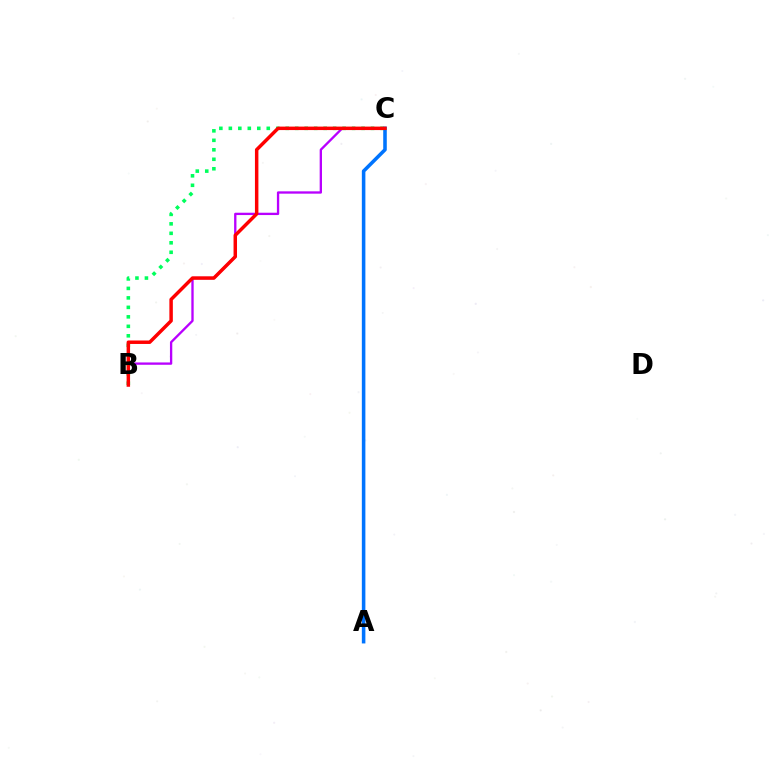{('B', 'C'): [{'color': '#b900ff', 'line_style': 'solid', 'thickness': 1.67}, {'color': '#00ff5c', 'line_style': 'dotted', 'thickness': 2.58}, {'color': '#ff0000', 'line_style': 'solid', 'thickness': 2.5}], ('A', 'C'): [{'color': '#d1ff00', 'line_style': 'dashed', 'thickness': 1.57}, {'color': '#0074ff', 'line_style': 'solid', 'thickness': 2.55}]}